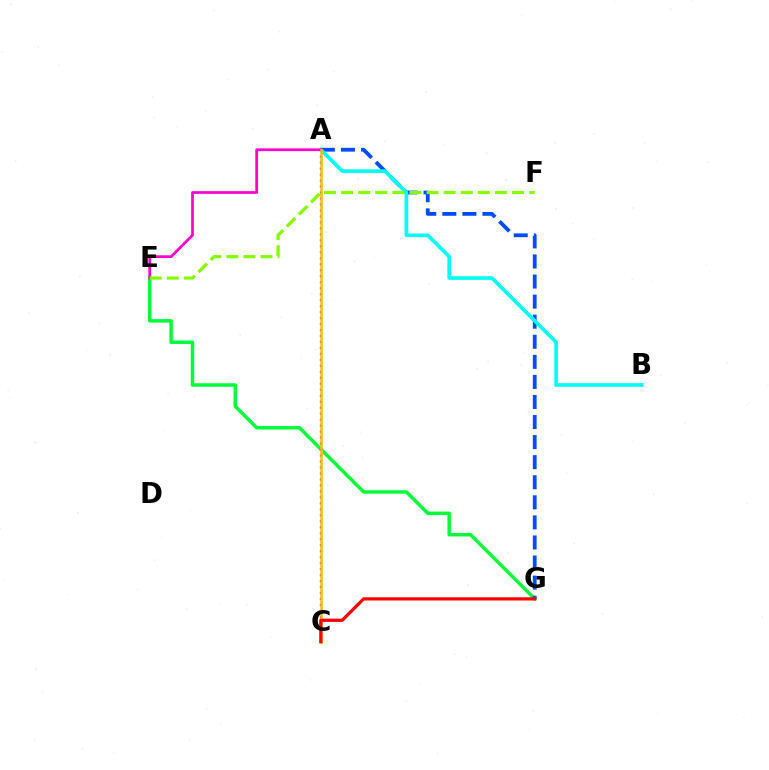{('E', 'G'): [{'color': '#00ff39', 'line_style': 'solid', 'thickness': 2.5}], ('A', 'C'): [{'color': '#7200ff', 'line_style': 'dotted', 'thickness': 1.62}, {'color': '#ffbd00', 'line_style': 'solid', 'thickness': 1.81}], ('A', 'G'): [{'color': '#004bff', 'line_style': 'dashed', 'thickness': 2.73}], ('A', 'B'): [{'color': '#00fff6', 'line_style': 'solid', 'thickness': 2.63}], ('A', 'E'): [{'color': '#ff00cf', 'line_style': 'solid', 'thickness': 1.98}], ('E', 'F'): [{'color': '#84ff00', 'line_style': 'dashed', 'thickness': 2.32}], ('C', 'G'): [{'color': '#ff0000', 'line_style': 'solid', 'thickness': 2.33}]}